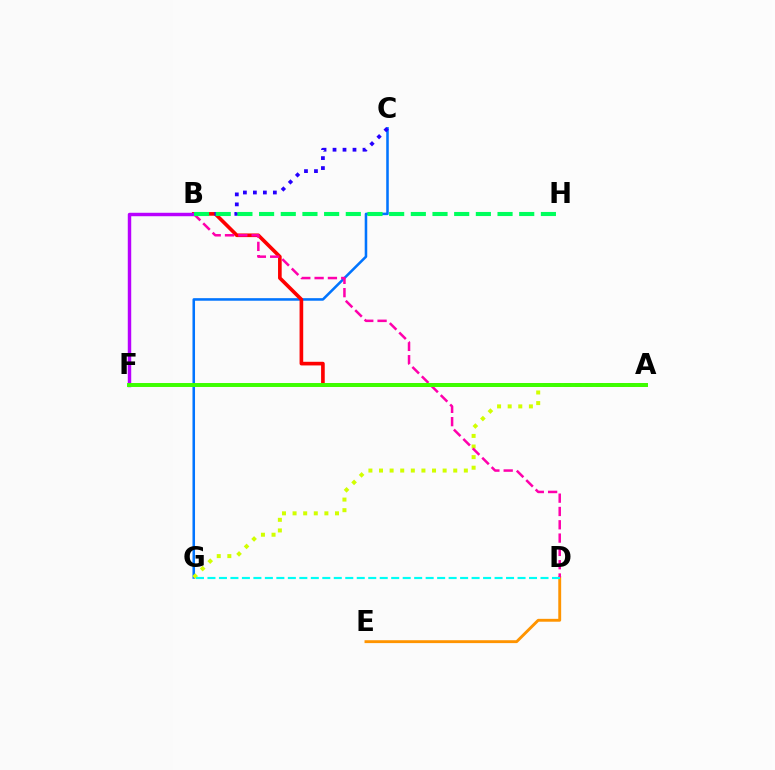{('C', 'G'): [{'color': '#0074ff', 'line_style': 'solid', 'thickness': 1.84}], ('A', 'B'): [{'color': '#ff0000', 'line_style': 'solid', 'thickness': 2.63}], ('D', 'E'): [{'color': '#ff9400', 'line_style': 'solid', 'thickness': 2.07}], ('A', 'G'): [{'color': '#d1ff00', 'line_style': 'dotted', 'thickness': 2.88}], ('B', 'D'): [{'color': '#ff00ac', 'line_style': 'dashed', 'thickness': 1.81}], ('D', 'G'): [{'color': '#00fff6', 'line_style': 'dashed', 'thickness': 1.56}], ('B', 'F'): [{'color': '#b900ff', 'line_style': 'solid', 'thickness': 2.48}], ('B', 'C'): [{'color': '#2500ff', 'line_style': 'dotted', 'thickness': 2.71}], ('A', 'F'): [{'color': '#3dff00', 'line_style': 'solid', 'thickness': 2.84}], ('B', 'H'): [{'color': '#00ff5c', 'line_style': 'dashed', 'thickness': 2.94}]}